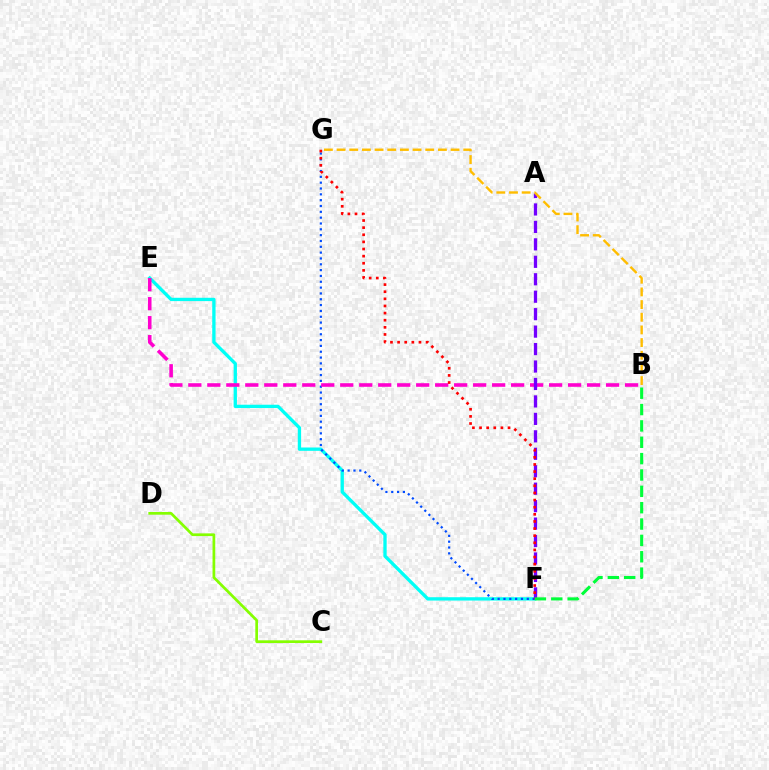{('E', 'F'): [{'color': '#00fff6', 'line_style': 'solid', 'thickness': 2.39}], ('F', 'G'): [{'color': '#004bff', 'line_style': 'dotted', 'thickness': 1.58}, {'color': '#ff0000', 'line_style': 'dotted', 'thickness': 1.94}], ('B', 'E'): [{'color': '#ff00cf', 'line_style': 'dashed', 'thickness': 2.58}], ('A', 'F'): [{'color': '#7200ff', 'line_style': 'dashed', 'thickness': 2.37}], ('B', 'G'): [{'color': '#ffbd00', 'line_style': 'dashed', 'thickness': 1.72}], ('B', 'F'): [{'color': '#00ff39', 'line_style': 'dashed', 'thickness': 2.22}], ('C', 'D'): [{'color': '#84ff00', 'line_style': 'solid', 'thickness': 1.96}]}